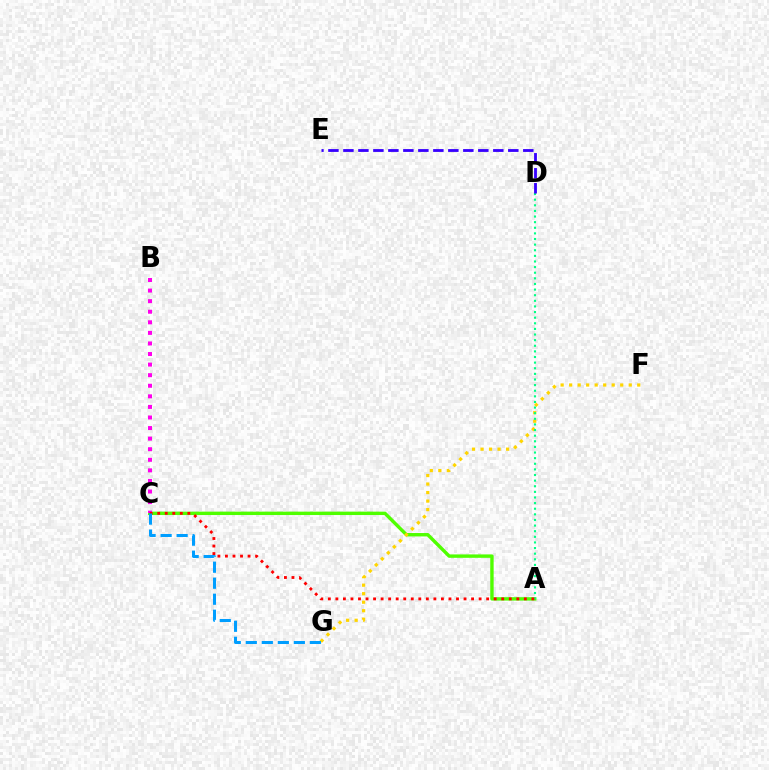{('A', 'C'): [{'color': '#4fff00', 'line_style': 'solid', 'thickness': 2.45}, {'color': '#ff0000', 'line_style': 'dotted', 'thickness': 2.05}], ('F', 'G'): [{'color': '#ffd500', 'line_style': 'dotted', 'thickness': 2.31}], ('A', 'D'): [{'color': '#00ff86', 'line_style': 'dotted', 'thickness': 1.53}], ('B', 'C'): [{'color': '#ff00ed', 'line_style': 'dotted', 'thickness': 2.87}], ('C', 'G'): [{'color': '#009eff', 'line_style': 'dashed', 'thickness': 2.18}], ('D', 'E'): [{'color': '#3700ff', 'line_style': 'dashed', 'thickness': 2.04}]}